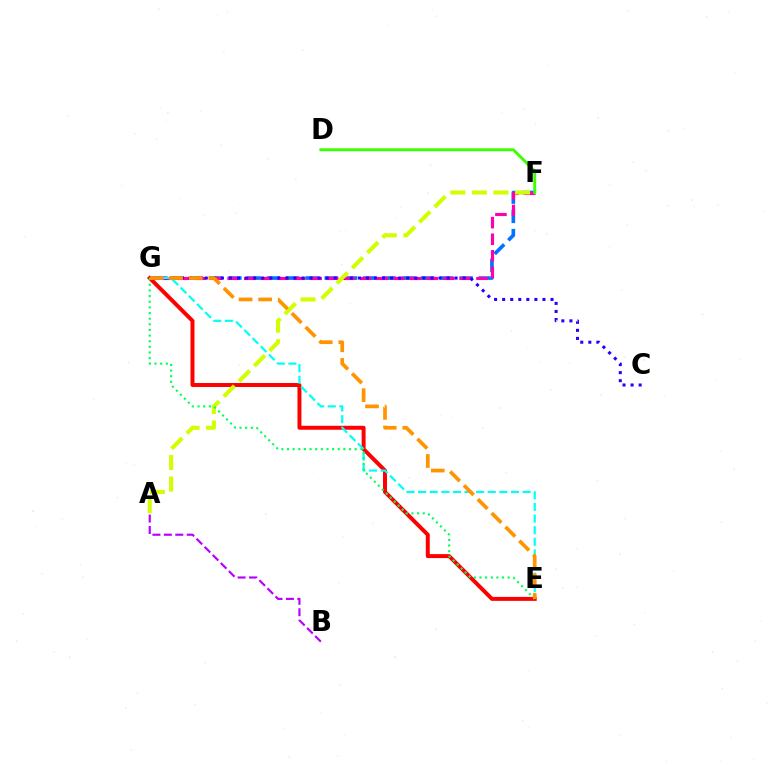{('E', 'G'): [{'color': '#ff0000', 'line_style': 'solid', 'thickness': 2.85}, {'color': '#00fff6', 'line_style': 'dashed', 'thickness': 1.58}, {'color': '#00ff5c', 'line_style': 'dotted', 'thickness': 1.53}, {'color': '#ff9400', 'line_style': 'dashed', 'thickness': 2.66}], ('A', 'B'): [{'color': '#b900ff', 'line_style': 'dashed', 'thickness': 1.55}], ('F', 'G'): [{'color': '#0074ff', 'line_style': 'dashed', 'thickness': 2.62}, {'color': '#ff00ac', 'line_style': 'dashed', 'thickness': 2.25}], ('C', 'G'): [{'color': '#2500ff', 'line_style': 'dotted', 'thickness': 2.19}], ('D', 'F'): [{'color': '#3dff00', 'line_style': 'solid', 'thickness': 2.1}], ('A', 'F'): [{'color': '#d1ff00', 'line_style': 'dashed', 'thickness': 2.93}]}